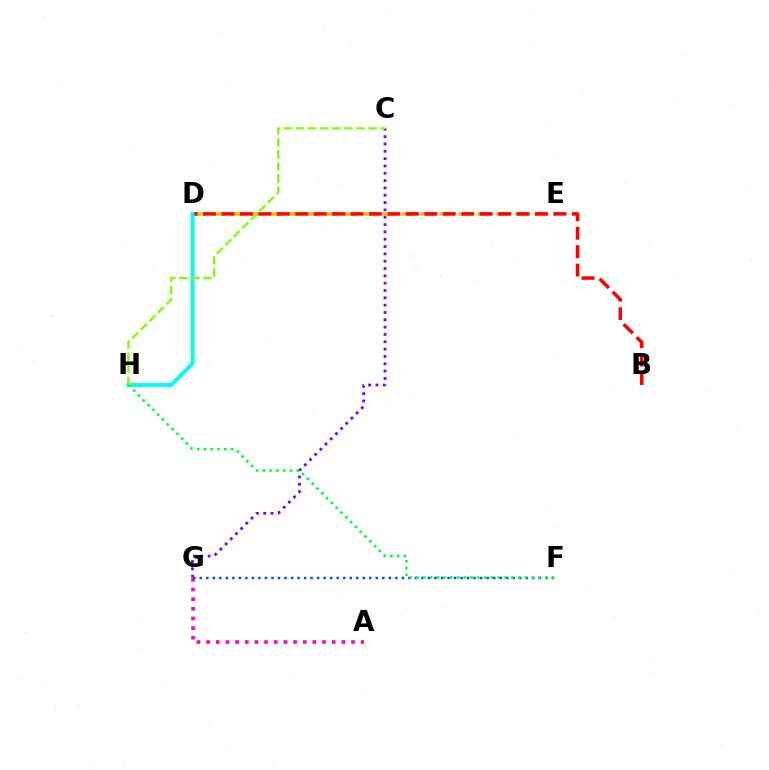{('A', 'G'): [{'color': '#ff00cf', 'line_style': 'dotted', 'thickness': 2.62}], ('F', 'G'): [{'color': '#004bff', 'line_style': 'dotted', 'thickness': 1.77}], ('D', 'E'): [{'color': '#ffbd00', 'line_style': 'dashed', 'thickness': 2.58}], ('B', 'D'): [{'color': '#ff0000', 'line_style': 'dashed', 'thickness': 2.51}], ('C', 'G'): [{'color': '#7200ff', 'line_style': 'dotted', 'thickness': 1.99}], ('D', 'H'): [{'color': '#00fff6', 'line_style': 'solid', 'thickness': 2.82}], ('F', 'H'): [{'color': '#00ff39', 'line_style': 'dotted', 'thickness': 1.84}], ('C', 'H'): [{'color': '#84ff00', 'line_style': 'dashed', 'thickness': 1.64}]}